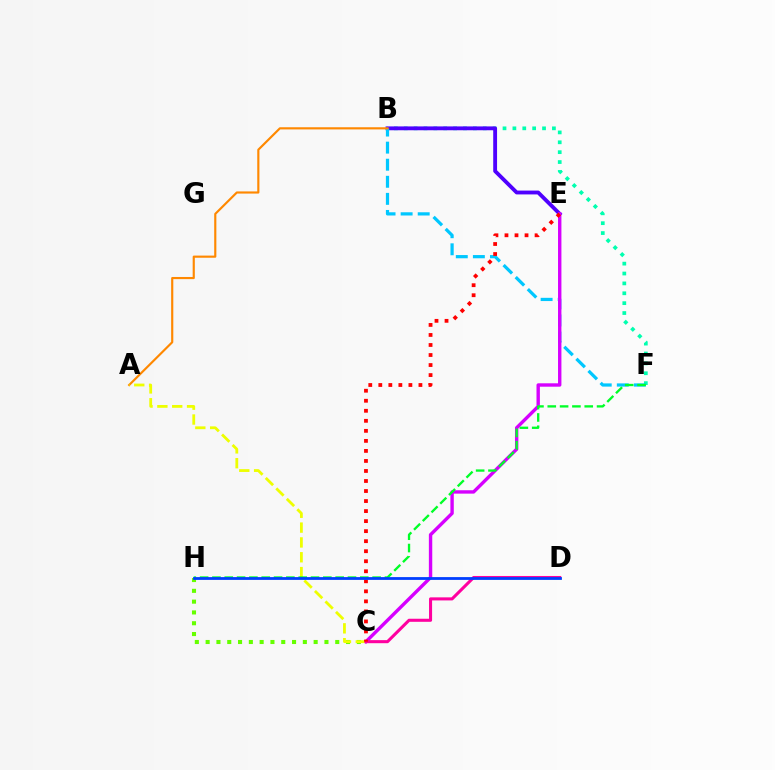{('B', 'F'): [{'color': '#00ffaf', 'line_style': 'dotted', 'thickness': 2.68}, {'color': '#00c7ff', 'line_style': 'dashed', 'thickness': 2.32}], ('B', 'E'): [{'color': '#4f00ff', 'line_style': 'solid', 'thickness': 2.77}], ('C', 'H'): [{'color': '#66ff00', 'line_style': 'dotted', 'thickness': 2.93}], ('C', 'E'): [{'color': '#d600ff', 'line_style': 'solid', 'thickness': 2.44}, {'color': '#ff0000', 'line_style': 'dotted', 'thickness': 2.73}], ('A', 'B'): [{'color': '#ff8800', 'line_style': 'solid', 'thickness': 1.55}], ('A', 'C'): [{'color': '#eeff00', 'line_style': 'dashed', 'thickness': 2.02}], ('C', 'D'): [{'color': '#ff00a0', 'line_style': 'solid', 'thickness': 2.21}], ('F', 'H'): [{'color': '#00ff27', 'line_style': 'dashed', 'thickness': 1.67}], ('D', 'H'): [{'color': '#003fff', 'line_style': 'solid', 'thickness': 2.01}]}